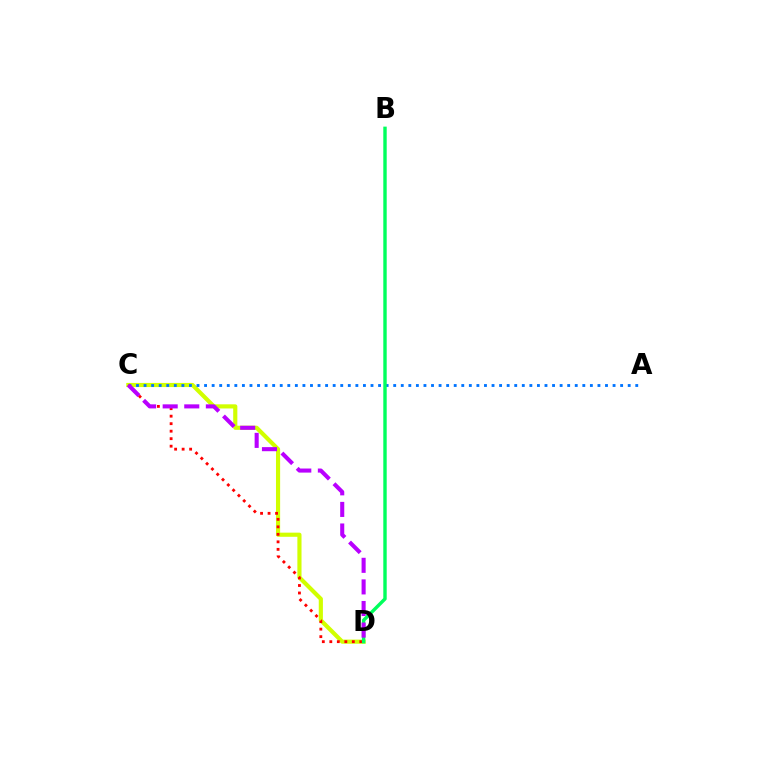{('C', 'D'): [{'color': '#d1ff00', 'line_style': 'solid', 'thickness': 2.99}, {'color': '#ff0000', 'line_style': 'dotted', 'thickness': 2.04}, {'color': '#b900ff', 'line_style': 'dashed', 'thickness': 2.93}], ('A', 'C'): [{'color': '#0074ff', 'line_style': 'dotted', 'thickness': 2.06}], ('B', 'D'): [{'color': '#00ff5c', 'line_style': 'solid', 'thickness': 2.45}]}